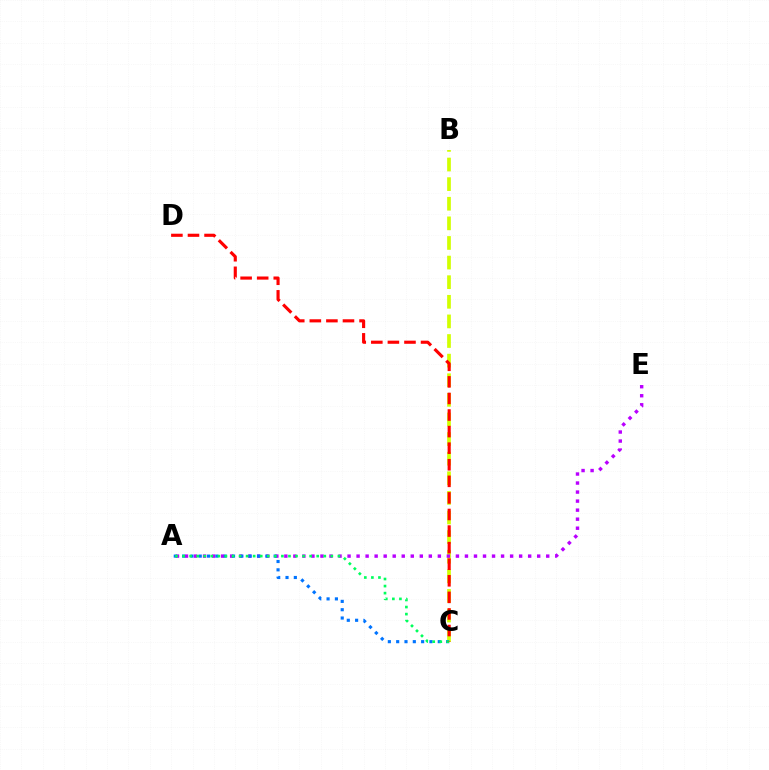{('B', 'C'): [{'color': '#d1ff00', 'line_style': 'dashed', 'thickness': 2.66}], ('A', 'E'): [{'color': '#b900ff', 'line_style': 'dotted', 'thickness': 2.45}], ('A', 'C'): [{'color': '#0074ff', 'line_style': 'dotted', 'thickness': 2.26}, {'color': '#00ff5c', 'line_style': 'dotted', 'thickness': 1.92}], ('C', 'D'): [{'color': '#ff0000', 'line_style': 'dashed', 'thickness': 2.25}]}